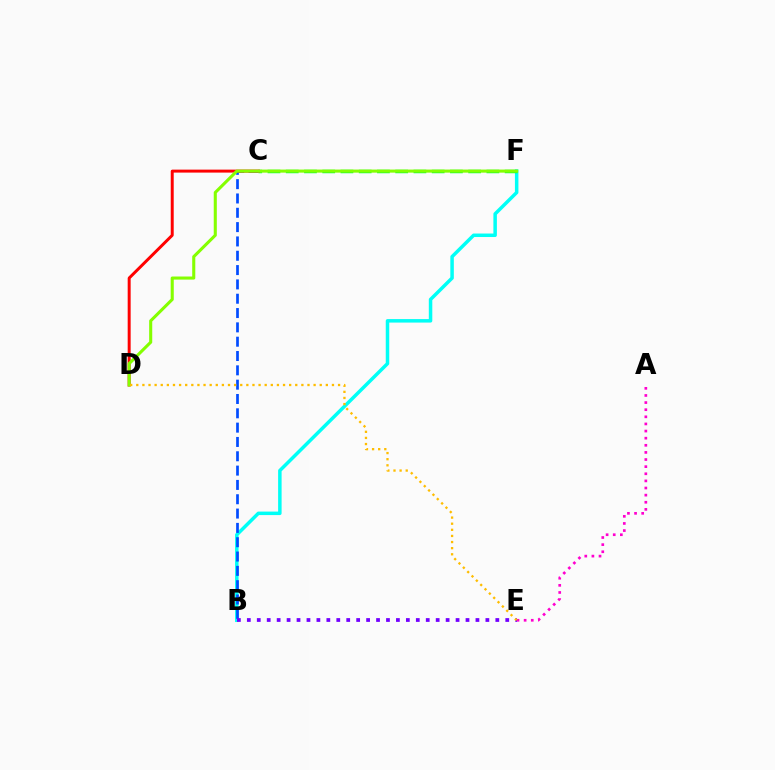{('B', 'F'): [{'color': '#00fff6', 'line_style': 'solid', 'thickness': 2.51}], ('C', 'F'): [{'color': '#00ff39', 'line_style': 'dashed', 'thickness': 2.48}], ('B', 'C'): [{'color': '#004bff', 'line_style': 'dashed', 'thickness': 1.95}], ('C', 'D'): [{'color': '#ff0000', 'line_style': 'solid', 'thickness': 2.14}], ('A', 'E'): [{'color': '#ff00cf', 'line_style': 'dotted', 'thickness': 1.93}], ('D', 'F'): [{'color': '#84ff00', 'line_style': 'solid', 'thickness': 2.22}], ('B', 'E'): [{'color': '#7200ff', 'line_style': 'dotted', 'thickness': 2.7}], ('D', 'E'): [{'color': '#ffbd00', 'line_style': 'dotted', 'thickness': 1.66}]}